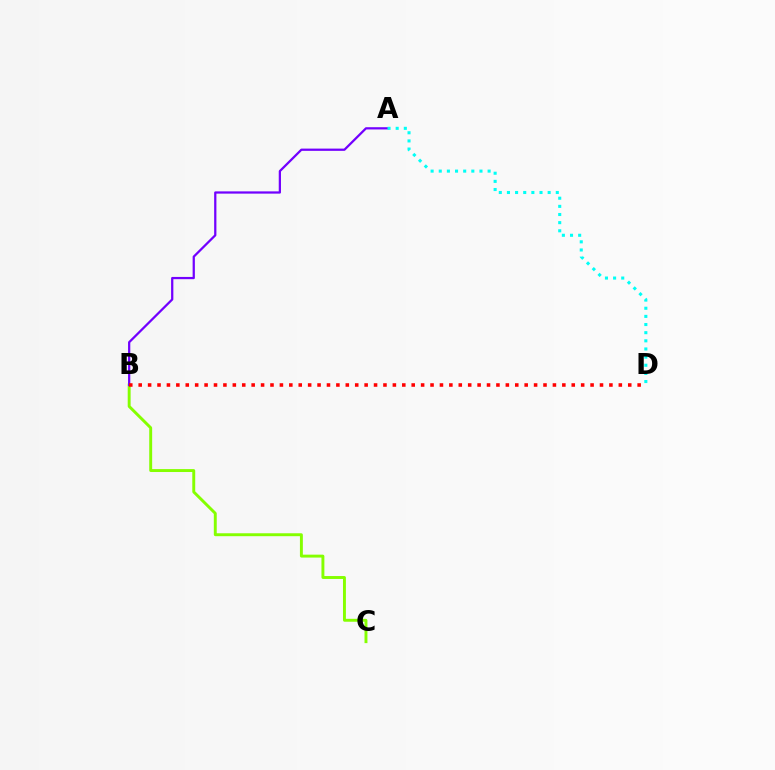{('B', 'C'): [{'color': '#84ff00', 'line_style': 'solid', 'thickness': 2.1}], ('A', 'B'): [{'color': '#7200ff', 'line_style': 'solid', 'thickness': 1.62}], ('A', 'D'): [{'color': '#00fff6', 'line_style': 'dotted', 'thickness': 2.21}], ('B', 'D'): [{'color': '#ff0000', 'line_style': 'dotted', 'thickness': 2.56}]}